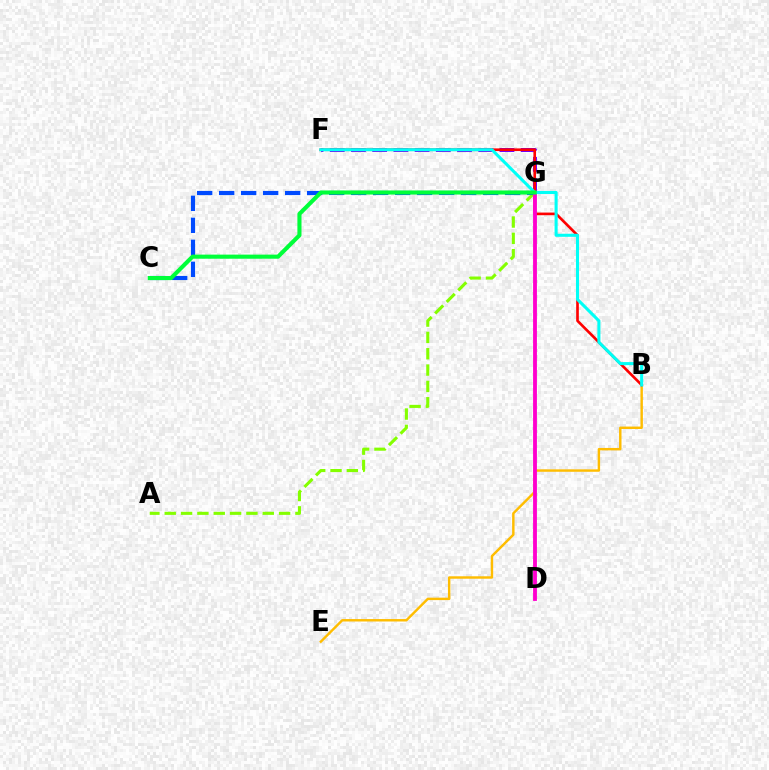{('F', 'G'): [{'color': '#7200ff', 'line_style': 'dashed', 'thickness': 2.88}], ('B', 'E'): [{'color': '#ffbd00', 'line_style': 'solid', 'thickness': 1.75}], ('B', 'F'): [{'color': '#ff0000', 'line_style': 'solid', 'thickness': 1.91}, {'color': '#00fff6', 'line_style': 'solid', 'thickness': 2.2}], ('A', 'G'): [{'color': '#84ff00', 'line_style': 'dashed', 'thickness': 2.22}], ('C', 'G'): [{'color': '#004bff', 'line_style': 'dashed', 'thickness': 2.99}, {'color': '#00ff39', 'line_style': 'solid', 'thickness': 2.95}], ('D', 'G'): [{'color': '#ff00cf', 'line_style': 'solid', 'thickness': 2.76}]}